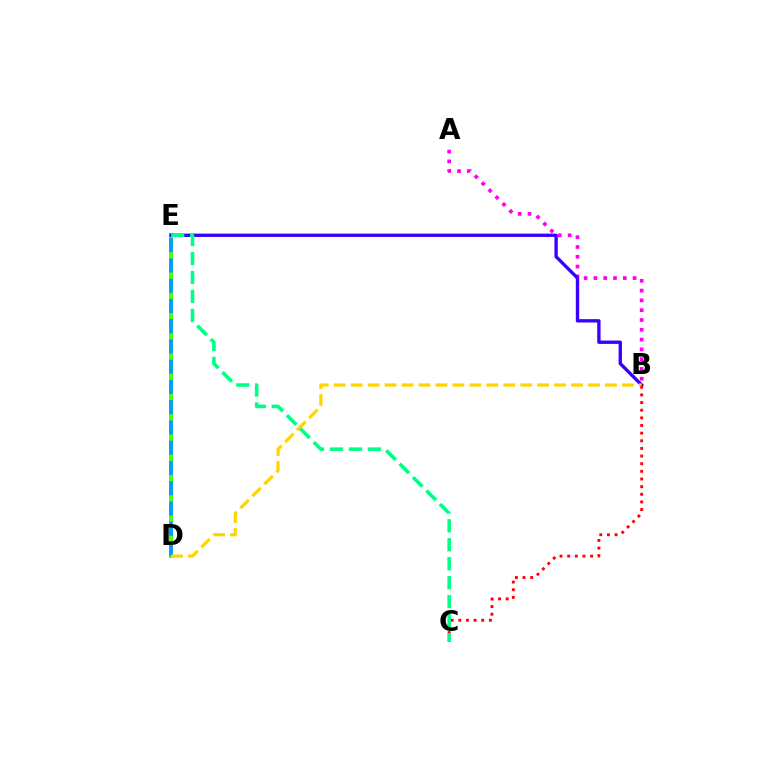{('A', 'B'): [{'color': '#ff00ed', 'line_style': 'dotted', 'thickness': 2.66}], ('D', 'E'): [{'color': '#4fff00', 'line_style': 'solid', 'thickness': 2.86}, {'color': '#009eff', 'line_style': 'dashed', 'thickness': 2.75}], ('B', 'E'): [{'color': '#3700ff', 'line_style': 'solid', 'thickness': 2.41}], ('B', 'D'): [{'color': '#ffd500', 'line_style': 'dashed', 'thickness': 2.3}], ('B', 'C'): [{'color': '#ff0000', 'line_style': 'dotted', 'thickness': 2.08}], ('C', 'E'): [{'color': '#00ff86', 'line_style': 'dashed', 'thickness': 2.58}]}